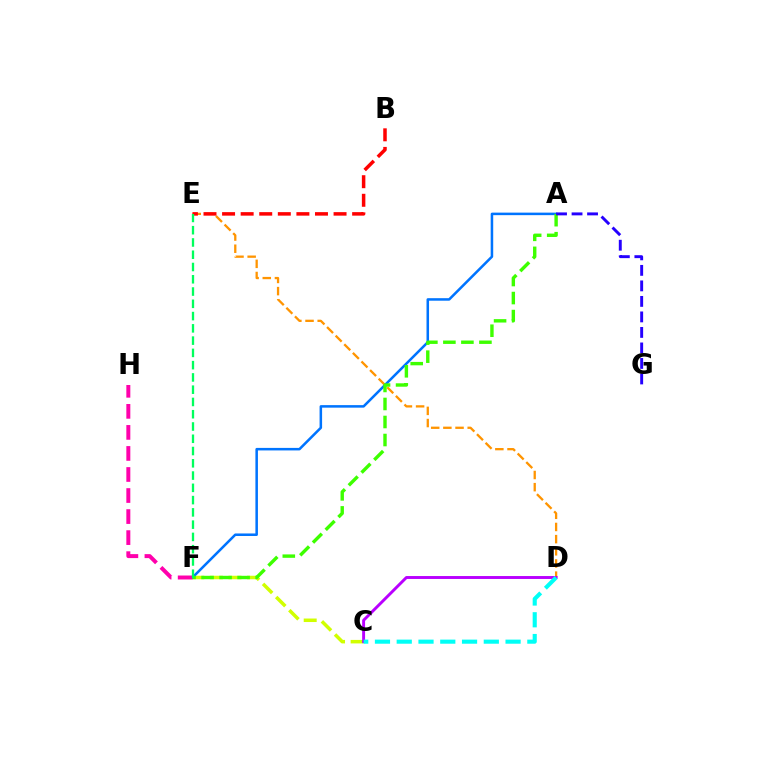{('D', 'E'): [{'color': '#ff9400', 'line_style': 'dashed', 'thickness': 1.65}], ('C', 'F'): [{'color': '#d1ff00', 'line_style': 'dashed', 'thickness': 2.53}], ('A', 'F'): [{'color': '#0074ff', 'line_style': 'solid', 'thickness': 1.82}, {'color': '#3dff00', 'line_style': 'dashed', 'thickness': 2.45}], ('F', 'H'): [{'color': '#ff00ac', 'line_style': 'dashed', 'thickness': 2.86}], ('B', 'E'): [{'color': '#ff0000', 'line_style': 'dashed', 'thickness': 2.52}], ('C', 'D'): [{'color': '#b900ff', 'line_style': 'solid', 'thickness': 2.1}, {'color': '#00fff6', 'line_style': 'dashed', 'thickness': 2.96}], ('E', 'F'): [{'color': '#00ff5c', 'line_style': 'dashed', 'thickness': 1.67}], ('A', 'G'): [{'color': '#2500ff', 'line_style': 'dashed', 'thickness': 2.11}]}